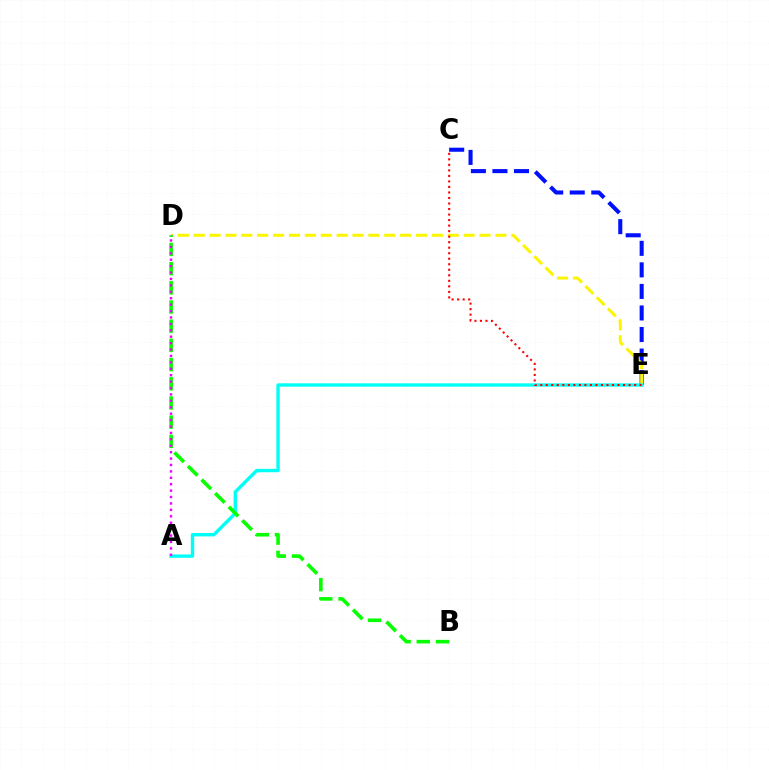{('C', 'E'): [{'color': '#0010ff', 'line_style': 'dashed', 'thickness': 2.93}, {'color': '#ff0000', 'line_style': 'dotted', 'thickness': 1.5}], ('D', 'E'): [{'color': '#fcf500', 'line_style': 'dashed', 'thickness': 2.16}], ('A', 'E'): [{'color': '#00fff6', 'line_style': 'solid', 'thickness': 2.43}], ('B', 'D'): [{'color': '#08ff00', 'line_style': 'dashed', 'thickness': 2.61}], ('A', 'D'): [{'color': '#ee00ff', 'line_style': 'dotted', 'thickness': 1.74}]}